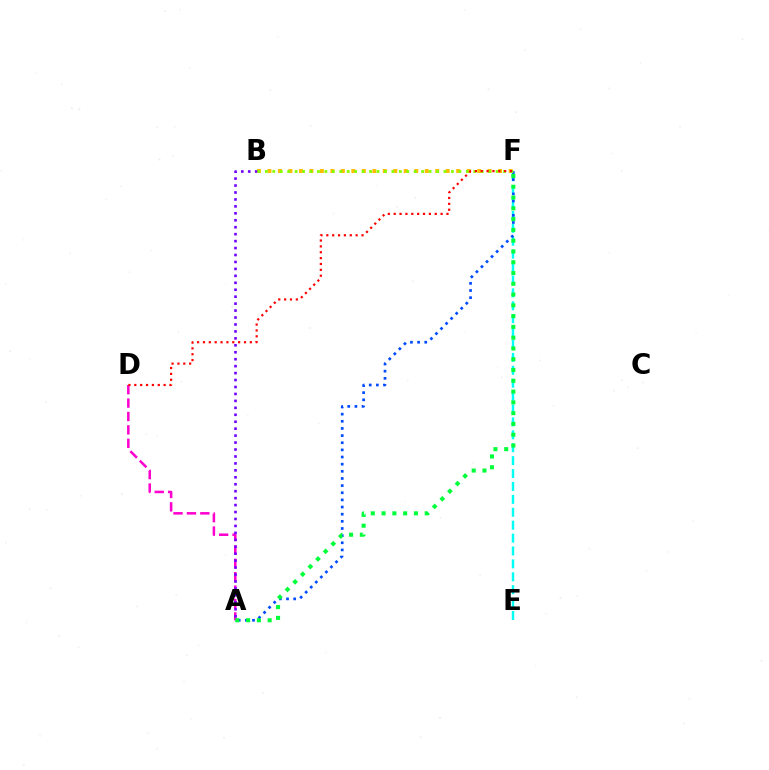{('A', 'D'): [{'color': '#ff00cf', 'line_style': 'dashed', 'thickness': 1.82}], ('B', 'F'): [{'color': '#ffbd00', 'line_style': 'dotted', 'thickness': 2.85}, {'color': '#84ff00', 'line_style': 'dotted', 'thickness': 2.02}], ('A', 'B'): [{'color': '#7200ff', 'line_style': 'dotted', 'thickness': 1.89}], ('E', 'F'): [{'color': '#00fff6', 'line_style': 'dashed', 'thickness': 1.75}], ('A', 'F'): [{'color': '#004bff', 'line_style': 'dotted', 'thickness': 1.94}, {'color': '#00ff39', 'line_style': 'dotted', 'thickness': 2.93}], ('D', 'F'): [{'color': '#ff0000', 'line_style': 'dotted', 'thickness': 1.59}]}